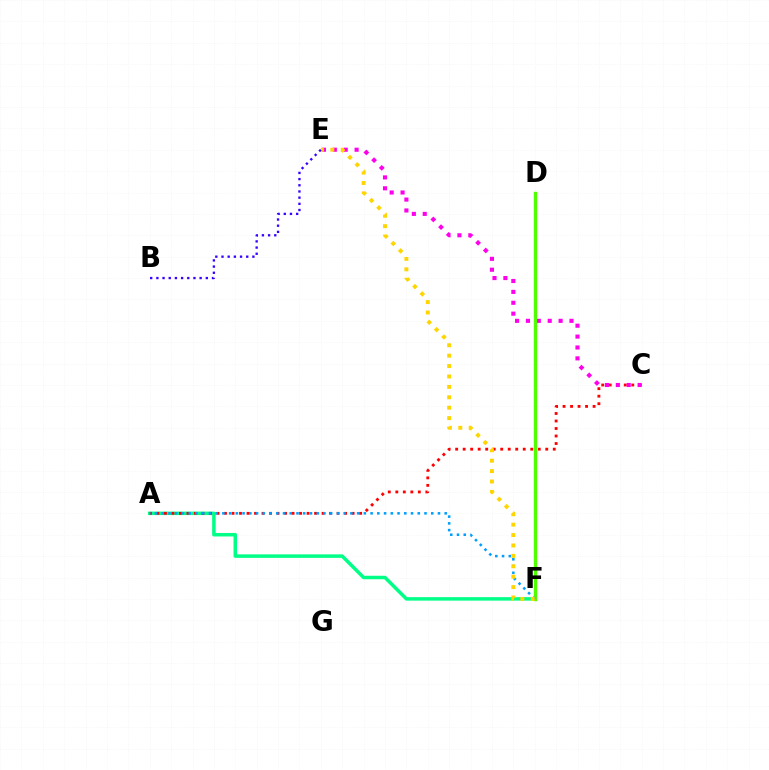{('A', 'F'): [{'color': '#00ff86', 'line_style': 'solid', 'thickness': 2.51}, {'color': '#009eff', 'line_style': 'dotted', 'thickness': 1.83}], ('A', 'C'): [{'color': '#ff0000', 'line_style': 'dotted', 'thickness': 2.04}], ('C', 'E'): [{'color': '#ff00ed', 'line_style': 'dotted', 'thickness': 2.96}], ('D', 'F'): [{'color': '#4fff00', 'line_style': 'solid', 'thickness': 2.44}], ('E', 'F'): [{'color': '#ffd500', 'line_style': 'dotted', 'thickness': 2.83}], ('B', 'E'): [{'color': '#3700ff', 'line_style': 'dotted', 'thickness': 1.68}]}